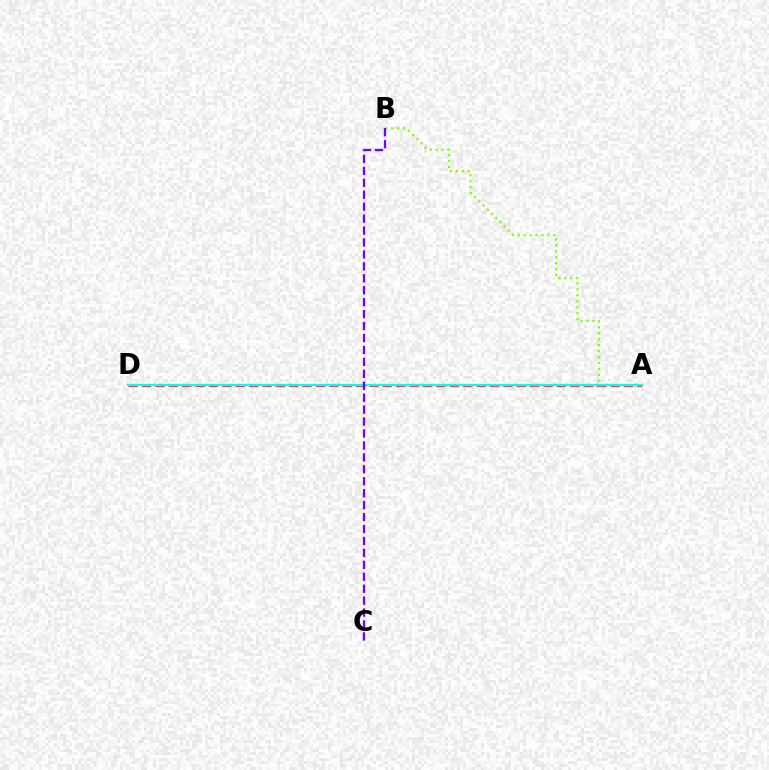{('A', 'B'): [{'color': '#84ff00', 'line_style': 'dotted', 'thickness': 1.61}], ('A', 'D'): [{'color': '#ff0000', 'line_style': 'dashed', 'thickness': 1.82}, {'color': '#00fff6', 'line_style': 'solid', 'thickness': 1.57}], ('B', 'C'): [{'color': '#7200ff', 'line_style': 'dashed', 'thickness': 1.62}]}